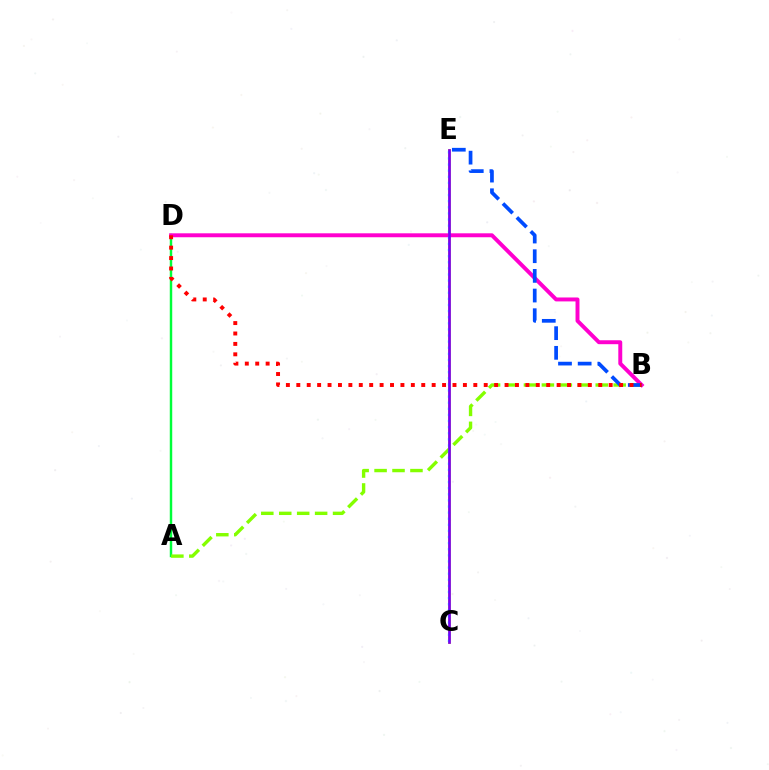{('A', 'D'): [{'color': '#00ff39', 'line_style': 'solid', 'thickness': 1.77}], ('C', 'E'): [{'color': '#ffbd00', 'line_style': 'solid', 'thickness': 1.99}, {'color': '#00fff6', 'line_style': 'dotted', 'thickness': 1.66}, {'color': '#7200ff', 'line_style': 'solid', 'thickness': 1.91}], ('A', 'B'): [{'color': '#84ff00', 'line_style': 'dashed', 'thickness': 2.44}], ('B', 'D'): [{'color': '#ff00cf', 'line_style': 'solid', 'thickness': 2.83}, {'color': '#ff0000', 'line_style': 'dotted', 'thickness': 2.83}], ('B', 'E'): [{'color': '#004bff', 'line_style': 'dashed', 'thickness': 2.67}]}